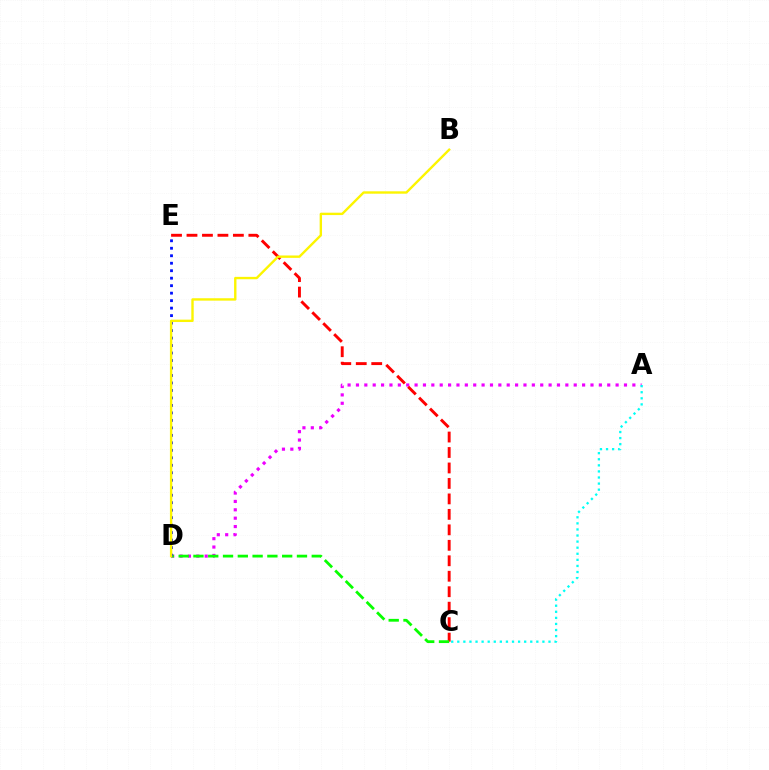{('A', 'D'): [{'color': '#ee00ff', 'line_style': 'dotted', 'thickness': 2.28}], ('C', 'E'): [{'color': '#ff0000', 'line_style': 'dashed', 'thickness': 2.1}], ('C', 'D'): [{'color': '#08ff00', 'line_style': 'dashed', 'thickness': 2.01}], ('A', 'C'): [{'color': '#00fff6', 'line_style': 'dotted', 'thickness': 1.65}], ('D', 'E'): [{'color': '#0010ff', 'line_style': 'dotted', 'thickness': 2.03}], ('B', 'D'): [{'color': '#fcf500', 'line_style': 'solid', 'thickness': 1.71}]}